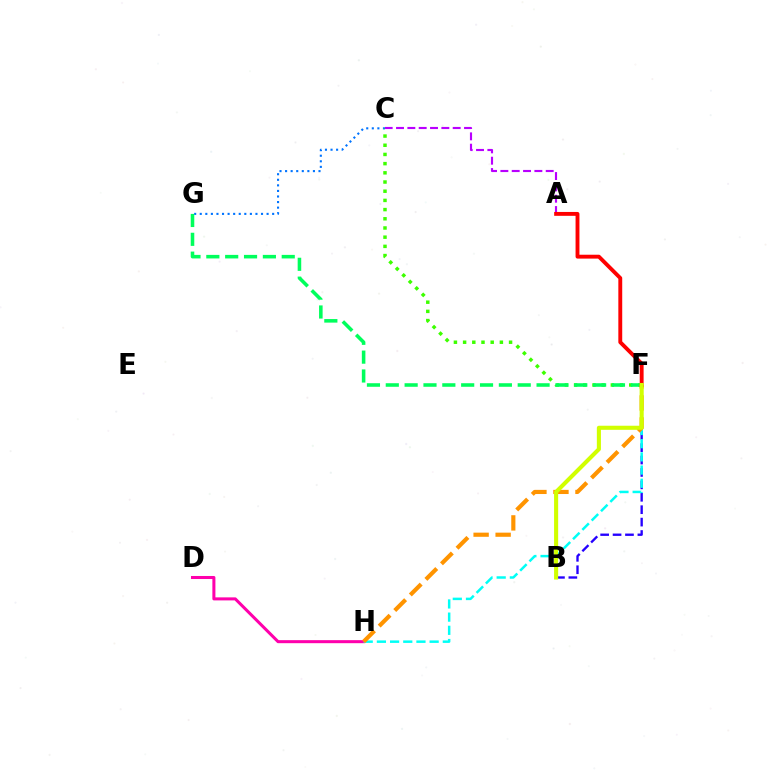{('C', 'G'): [{'color': '#0074ff', 'line_style': 'dotted', 'thickness': 1.51}], ('C', 'F'): [{'color': '#3dff00', 'line_style': 'dotted', 'thickness': 2.5}], ('D', 'H'): [{'color': '#ff00ac', 'line_style': 'solid', 'thickness': 2.19}], ('F', 'G'): [{'color': '#00ff5c', 'line_style': 'dashed', 'thickness': 2.56}], ('B', 'F'): [{'color': '#2500ff', 'line_style': 'dashed', 'thickness': 1.69}, {'color': '#d1ff00', 'line_style': 'solid', 'thickness': 2.94}], ('A', 'C'): [{'color': '#b900ff', 'line_style': 'dashed', 'thickness': 1.54}], ('F', 'H'): [{'color': '#00fff6', 'line_style': 'dashed', 'thickness': 1.79}, {'color': '#ff9400', 'line_style': 'dashed', 'thickness': 2.99}], ('A', 'F'): [{'color': '#ff0000', 'line_style': 'solid', 'thickness': 2.79}]}